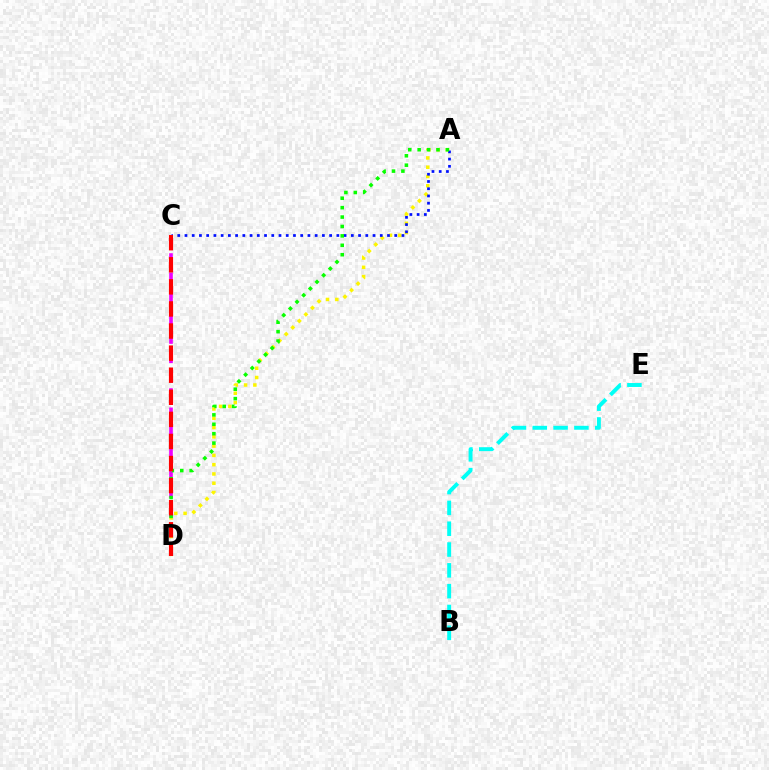{('B', 'E'): [{'color': '#00fff6', 'line_style': 'dashed', 'thickness': 2.83}], ('A', 'D'): [{'color': '#fcf500', 'line_style': 'dotted', 'thickness': 2.52}, {'color': '#08ff00', 'line_style': 'dotted', 'thickness': 2.56}], ('A', 'C'): [{'color': '#0010ff', 'line_style': 'dotted', 'thickness': 1.97}], ('C', 'D'): [{'color': '#ee00ff', 'line_style': 'dashed', 'thickness': 2.62}, {'color': '#ff0000', 'line_style': 'dashed', 'thickness': 3.0}]}